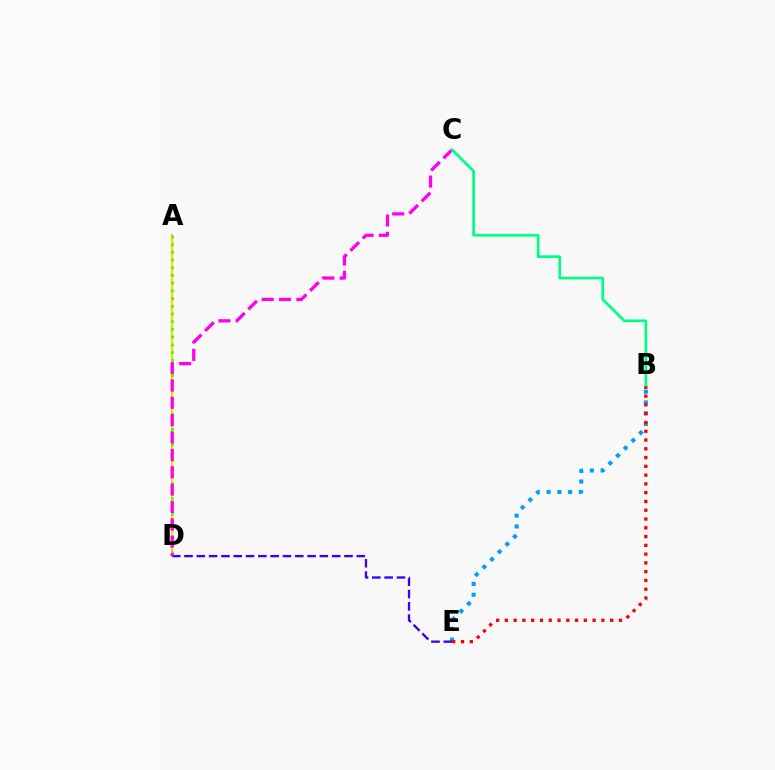{('A', 'D'): [{'color': '#ffd500', 'line_style': 'solid', 'thickness': 1.57}, {'color': '#4fff00', 'line_style': 'dotted', 'thickness': 2.09}], ('B', 'E'): [{'color': '#009eff', 'line_style': 'dotted', 'thickness': 2.93}, {'color': '#ff0000', 'line_style': 'dotted', 'thickness': 2.38}], ('D', 'E'): [{'color': '#3700ff', 'line_style': 'dashed', 'thickness': 1.67}], ('C', 'D'): [{'color': '#ff00ed', 'line_style': 'dashed', 'thickness': 2.36}], ('B', 'C'): [{'color': '#00ff86', 'line_style': 'solid', 'thickness': 1.94}]}